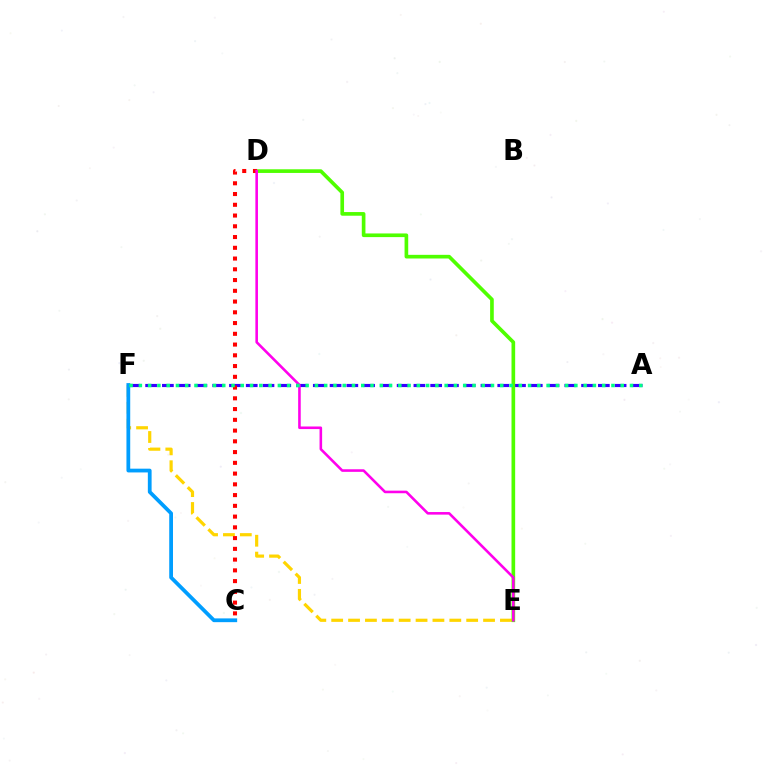{('E', 'F'): [{'color': '#ffd500', 'line_style': 'dashed', 'thickness': 2.29}], ('A', 'F'): [{'color': '#3700ff', 'line_style': 'dashed', 'thickness': 2.28}, {'color': '#00ff86', 'line_style': 'dotted', 'thickness': 2.52}], ('C', 'F'): [{'color': '#009eff', 'line_style': 'solid', 'thickness': 2.71}], ('D', 'E'): [{'color': '#4fff00', 'line_style': 'solid', 'thickness': 2.63}, {'color': '#ff00ed', 'line_style': 'solid', 'thickness': 1.86}], ('C', 'D'): [{'color': '#ff0000', 'line_style': 'dotted', 'thickness': 2.92}]}